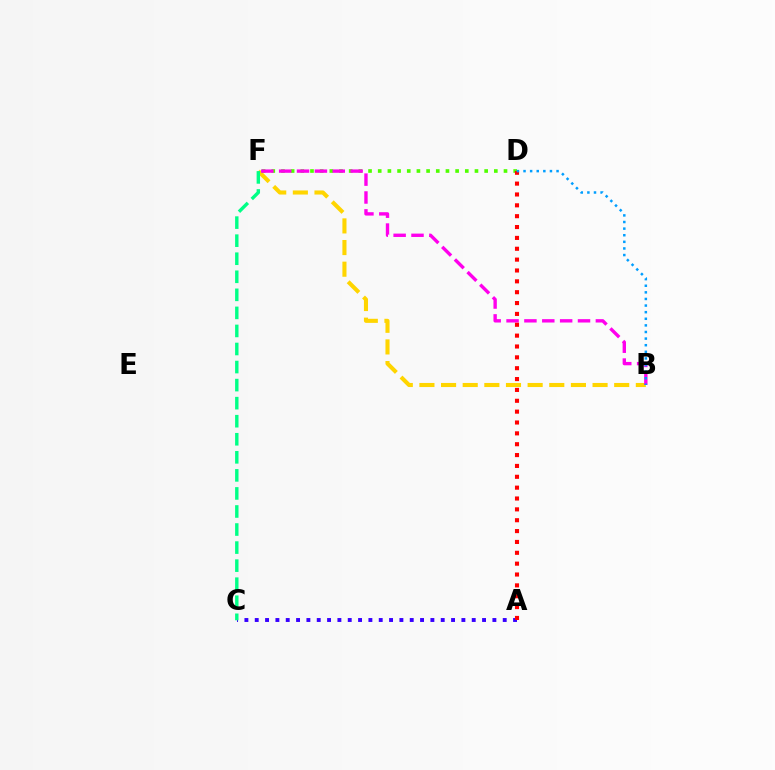{('B', 'F'): [{'color': '#ffd500', 'line_style': 'dashed', 'thickness': 2.94}, {'color': '#ff00ed', 'line_style': 'dashed', 'thickness': 2.43}], ('A', 'C'): [{'color': '#3700ff', 'line_style': 'dotted', 'thickness': 2.81}], ('D', 'F'): [{'color': '#4fff00', 'line_style': 'dotted', 'thickness': 2.63}], ('C', 'F'): [{'color': '#00ff86', 'line_style': 'dashed', 'thickness': 2.45}], ('A', 'D'): [{'color': '#ff0000', 'line_style': 'dotted', 'thickness': 2.95}], ('B', 'D'): [{'color': '#009eff', 'line_style': 'dotted', 'thickness': 1.8}]}